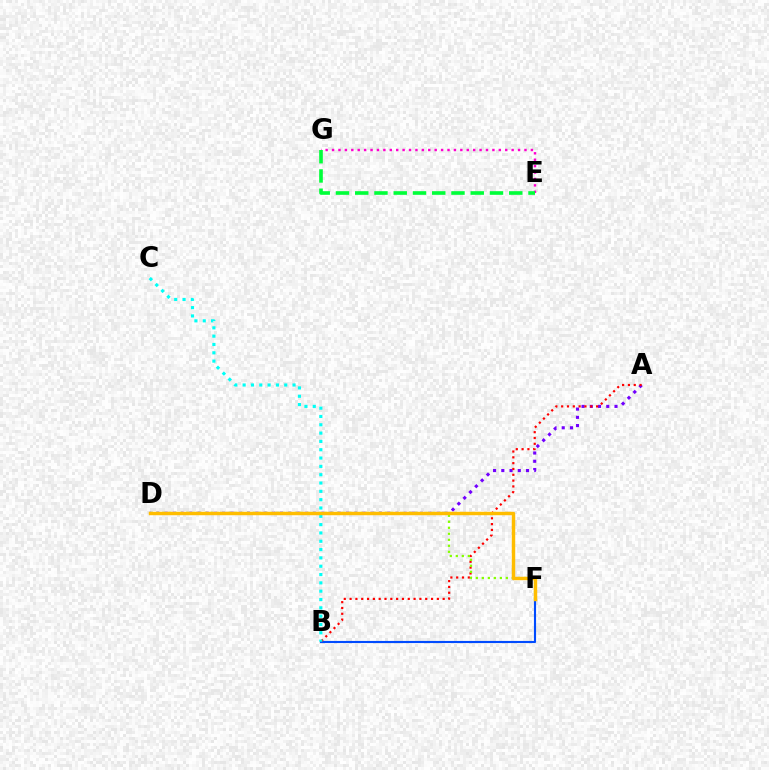{('A', 'D'): [{'color': '#7200ff', 'line_style': 'dotted', 'thickness': 2.24}], ('E', 'G'): [{'color': '#ff00cf', 'line_style': 'dotted', 'thickness': 1.74}, {'color': '#00ff39', 'line_style': 'dashed', 'thickness': 2.62}], ('B', 'F'): [{'color': '#004bff', 'line_style': 'solid', 'thickness': 1.53}], ('A', 'B'): [{'color': '#ff0000', 'line_style': 'dotted', 'thickness': 1.58}], ('B', 'C'): [{'color': '#00fff6', 'line_style': 'dotted', 'thickness': 2.26}], ('D', 'F'): [{'color': '#84ff00', 'line_style': 'dotted', 'thickness': 1.63}, {'color': '#ffbd00', 'line_style': 'solid', 'thickness': 2.48}]}